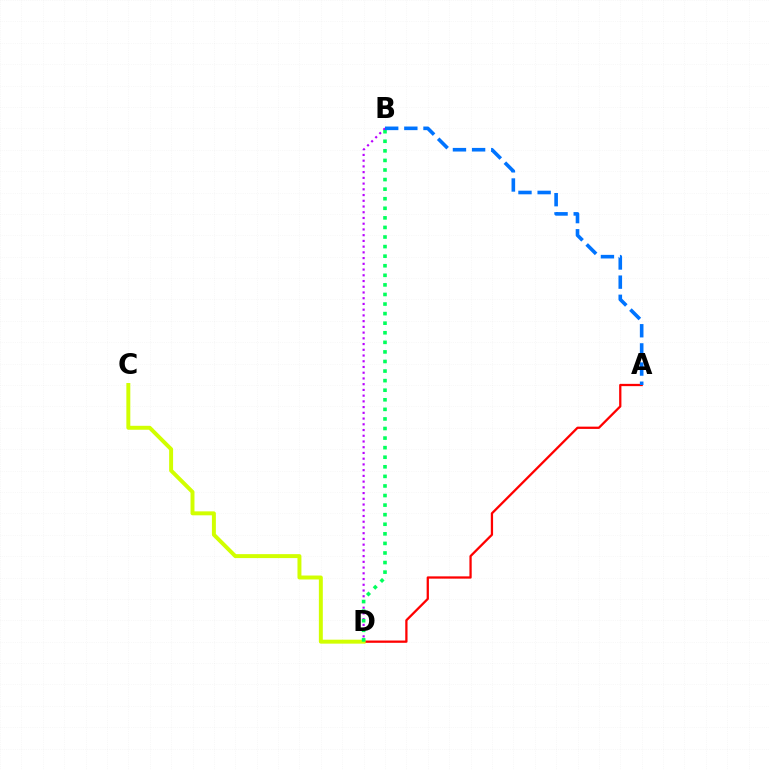{('B', 'D'): [{'color': '#b900ff', 'line_style': 'dotted', 'thickness': 1.56}, {'color': '#00ff5c', 'line_style': 'dotted', 'thickness': 2.6}], ('A', 'D'): [{'color': '#ff0000', 'line_style': 'solid', 'thickness': 1.64}], ('C', 'D'): [{'color': '#d1ff00', 'line_style': 'solid', 'thickness': 2.84}], ('A', 'B'): [{'color': '#0074ff', 'line_style': 'dashed', 'thickness': 2.6}]}